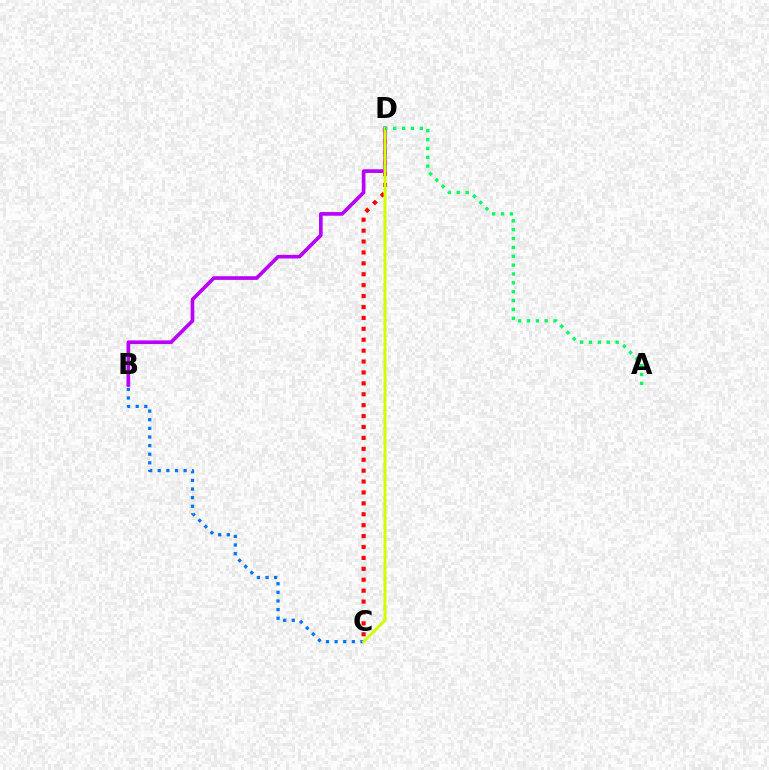{('B', 'C'): [{'color': '#0074ff', 'line_style': 'dotted', 'thickness': 2.34}], ('C', 'D'): [{'color': '#ff0000', 'line_style': 'dotted', 'thickness': 2.96}, {'color': '#d1ff00', 'line_style': 'solid', 'thickness': 2.12}], ('B', 'D'): [{'color': '#b900ff', 'line_style': 'solid', 'thickness': 2.63}], ('A', 'D'): [{'color': '#00ff5c', 'line_style': 'dotted', 'thickness': 2.41}]}